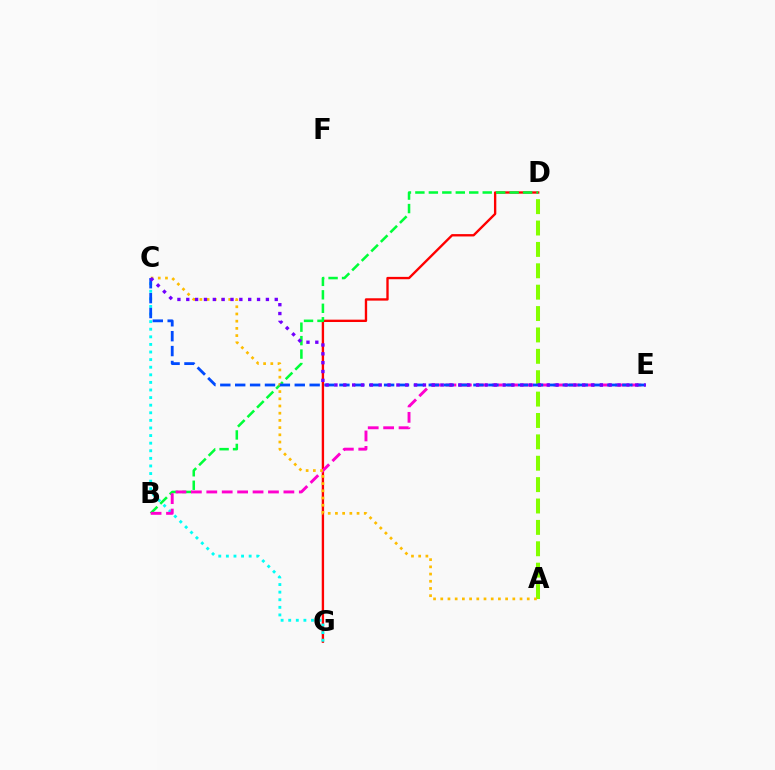{('D', 'G'): [{'color': '#ff0000', 'line_style': 'solid', 'thickness': 1.69}], ('B', 'D'): [{'color': '#00ff39', 'line_style': 'dashed', 'thickness': 1.83}], ('A', 'D'): [{'color': '#84ff00', 'line_style': 'dashed', 'thickness': 2.9}], ('C', 'G'): [{'color': '#00fff6', 'line_style': 'dotted', 'thickness': 2.06}], ('B', 'E'): [{'color': '#ff00cf', 'line_style': 'dashed', 'thickness': 2.09}], ('A', 'C'): [{'color': '#ffbd00', 'line_style': 'dotted', 'thickness': 1.96}], ('C', 'E'): [{'color': '#004bff', 'line_style': 'dashed', 'thickness': 2.02}, {'color': '#7200ff', 'line_style': 'dotted', 'thickness': 2.4}]}